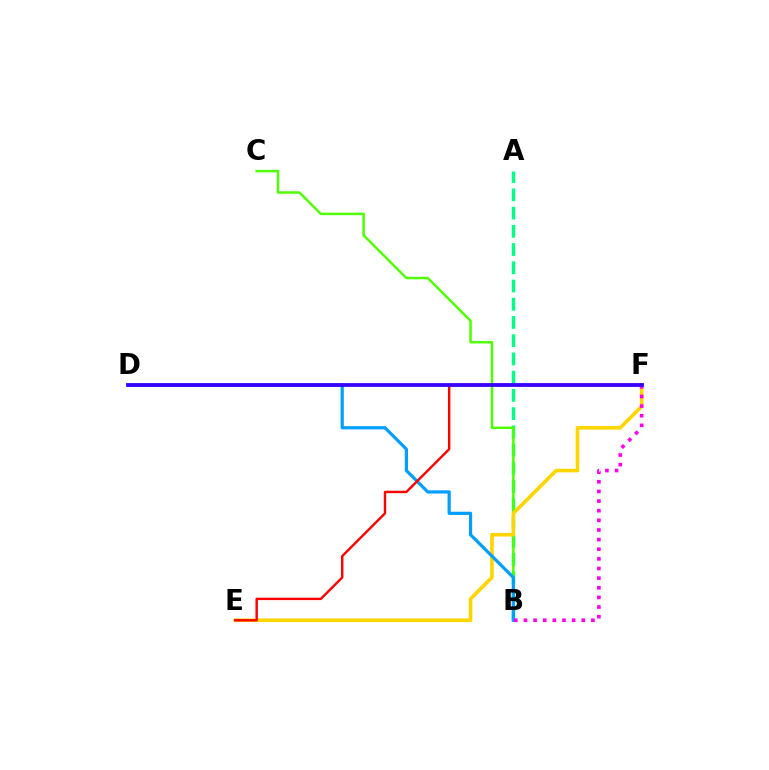{('A', 'B'): [{'color': '#00ff86', 'line_style': 'dashed', 'thickness': 2.48}], ('B', 'C'): [{'color': '#4fff00', 'line_style': 'solid', 'thickness': 1.78}], ('E', 'F'): [{'color': '#ffd500', 'line_style': 'solid', 'thickness': 2.6}, {'color': '#ff0000', 'line_style': 'solid', 'thickness': 1.74}], ('B', 'D'): [{'color': '#009eff', 'line_style': 'solid', 'thickness': 2.3}], ('B', 'F'): [{'color': '#ff00ed', 'line_style': 'dotted', 'thickness': 2.62}], ('D', 'F'): [{'color': '#3700ff', 'line_style': 'solid', 'thickness': 2.72}]}